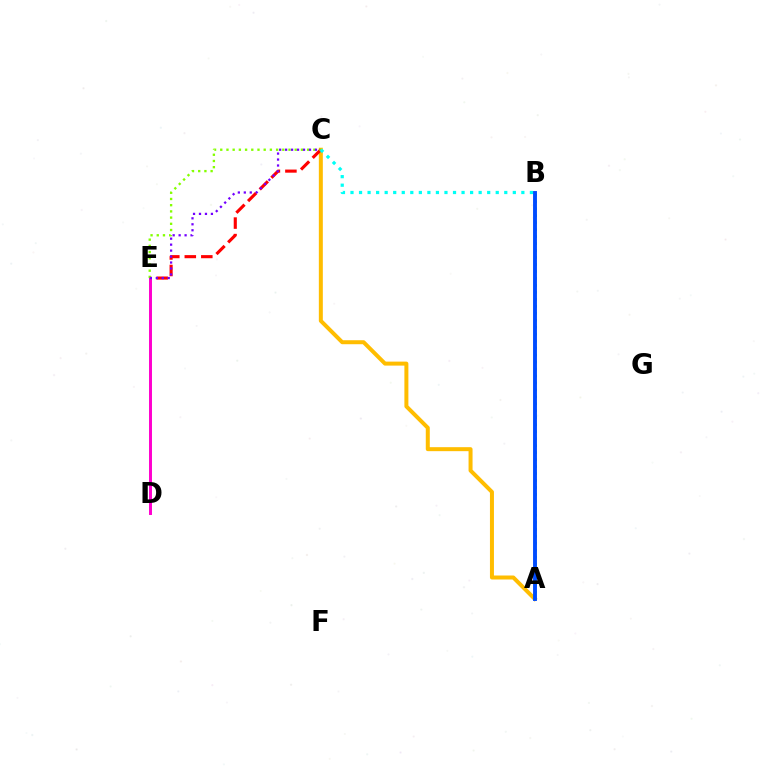{('A', 'B'): [{'color': '#00ff39', 'line_style': 'dotted', 'thickness': 1.89}, {'color': '#004bff', 'line_style': 'solid', 'thickness': 2.8}], ('A', 'C'): [{'color': '#ffbd00', 'line_style': 'solid', 'thickness': 2.87}], ('C', 'E'): [{'color': '#ff0000', 'line_style': 'dashed', 'thickness': 2.24}, {'color': '#84ff00', 'line_style': 'dotted', 'thickness': 1.69}, {'color': '#7200ff', 'line_style': 'dotted', 'thickness': 1.62}], ('D', 'E'): [{'color': '#ff00cf', 'line_style': 'solid', 'thickness': 2.13}], ('B', 'C'): [{'color': '#00fff6', 'line_style': 'dotted', 'thickness': 2.32}]}